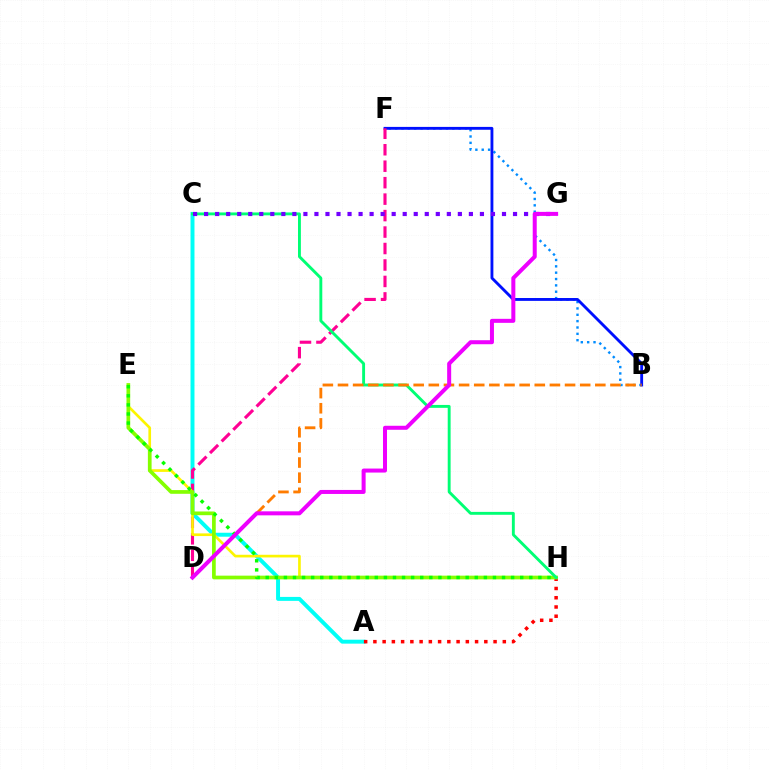{('A', 'C'): [{'color': '#00fff6', 'line_style': 'solid', 'thickness': 2.85}], ('B', 'F'): [{'color': '#008cff', 'line_style': 'dotted', 'thickness': 1.73}, {'color': '#0010ff', 'line_style': 'solid', 'thickness': 2.06}], ('D', 'F'): [{'color': '#ff0094', 'line_style': 'dashed', 'thickness': 2.24}], ('E', 'H'): [{'color': '#fcf500', 'line_style': 'solid', 'thickness': 1.92}, {'color': '#84ff00', 'line_style': 'solid', 'thickness': 2.67}, {'color': '#08ff00', 'line_style': 'dotted', 'thickness': 2.47}], ('A', 'H'): [{'color': '#ff0000', 'line_style': 'dotted', 'thickness': 2.51}], ('C', 'H'): [{'color': '#00ff74', 'line_style': 'solid', 'thickness': 2.08}], ('B', 'D'): [{'color': '#ff7c00', 'line_style': 'dashed', 'thickness': 2.06}], ('C', 'G'): [{'color': '#7200ff', 'line_style': 'dotted', 'thickness': 3.0}], ('D', 'G'): [{'color': '#ee00ff', 'line_style': 'solid', 'thickness': 2.89}]}